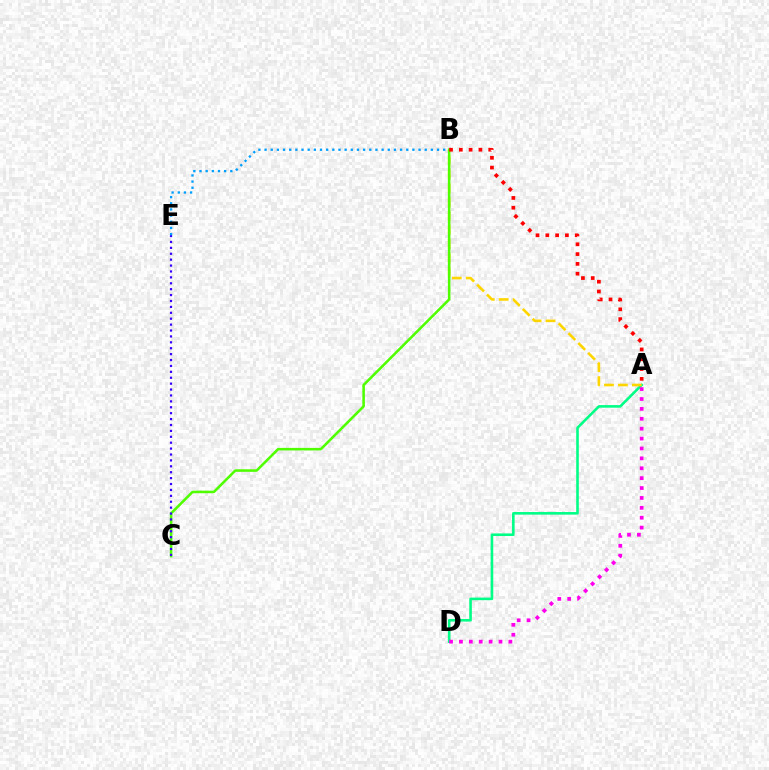{('A', 'D'): [{'color': '#00ff86', 'line_style': 'solid', 'thickness': 1.87}, {'color': '#ff00ed', 'line_style': 'dotted', 'thickness': 2.69}], ('A', 'B'): [{'color': '#ffd500', 'line_style': 'dashed', 'thickness': 1.89}, {'color': '#ff0000', 'line_style': 'dotted', 'thickness': 2.66}], ('B', 'C'): [{'color': '#4fff00', 'line_style': 'solid', 'thickness': 1.84}], ('C', 'E'): [{'color': '#3700ff', 'line_style': 'dotted', 'thickness': 1.6}], ('B', 'E'): [{'color': '#009eff', 'line_style': 'dotted', 'thickness': 1.67}]}